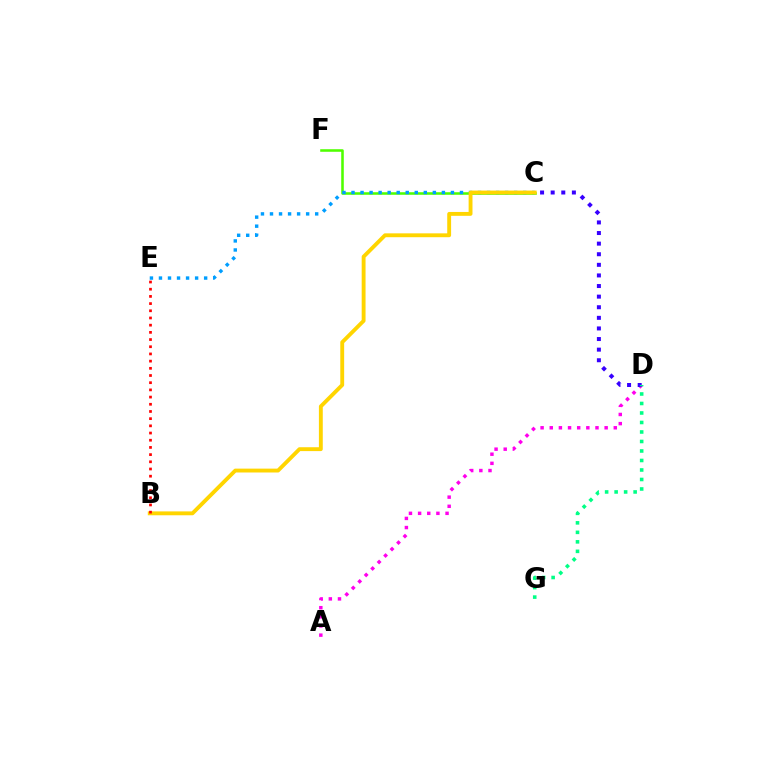{('C', 'F'): [{'color': '#4fff00', 'line_style': 'solid', 'thickness': 1.85}], ('A', 'D'): [{'color': '#ff00ed', 'line_style': 'dotted', 'thickness': 2.49}], ('C', 'E'): [{'color': '#009eff', 'line_style': 'dotted', 'thickness': 2.46}], ('B', 'C'): [{'color': '#ffd500', 'line_style': 'solid', 'thickness': 2.79}], ('C', 'D'): [{'color': '#3700ff', 'line_style': 'dotted', 'thickness': 2.88}], ('D', 'G'): [{'color': '#00ff86', 'line_style': 'dotted', 'thickness': 2.58}], ('B', 'E'): [{'color': '#ff0000', 'line_style': 'dotted', 'thickness': 1.95}]}